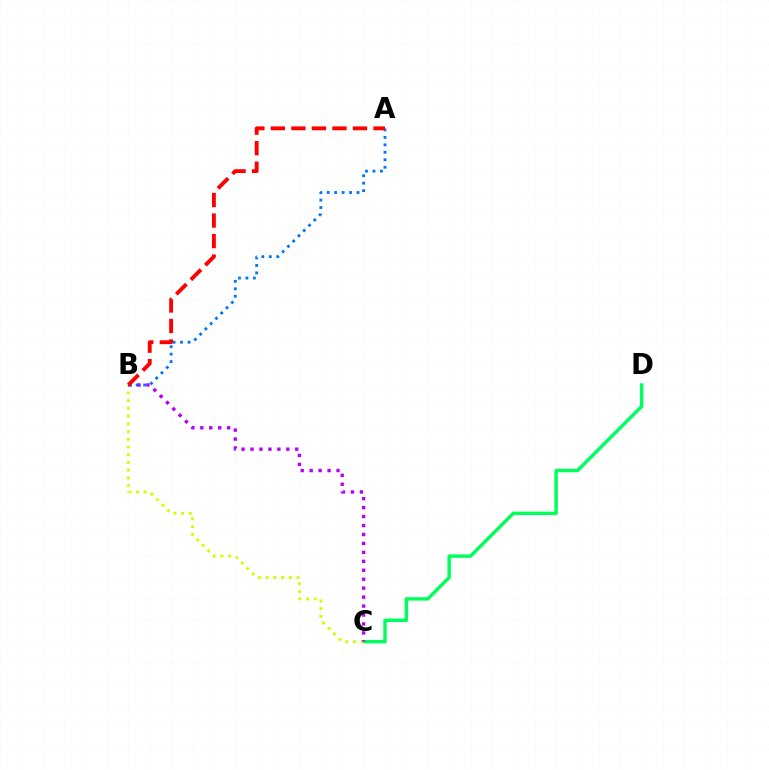{('C', 'D'): [{'color': '#00ff5c', 'line_style': 'solid', 'thickness': 2.48}], ('B', 'C'): [{'color': '#d1ff00', 'line_style': 'dotted', 'thickness': 2.1}, {'color': '#b900ff', 'line_style': 'dotted', 'thickness': 2.43}], ('A', 'B'): [{'color': '#0074ff', 'line_style': 'dotted', 'thickness': 2.03}, {'color': '#ff0000', 'line_style': 'dashed', 'thickness': 2.79}]}